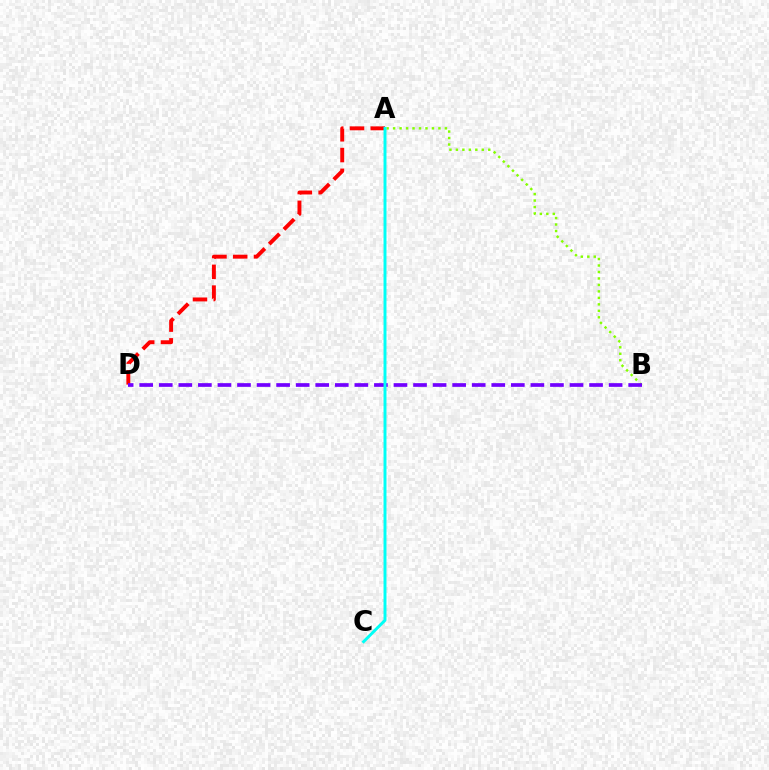{('A', 'B'): [{'color': '#84ff00', 'line_style': 'dotted', 'thickness': 1.76}], ('A', 'D'): [{'color': '#ff0000', 'line_style': 'dashed', 'thickness': 2.82}], ('B', 'D'): [{'color': '#7200ff', 'line_style': 'dashed', 'thickness': 2.66}], ('A', 'C'): [{'color': '#00fff6', 'line_style': 'solid', 'thickness': 2.12}]}